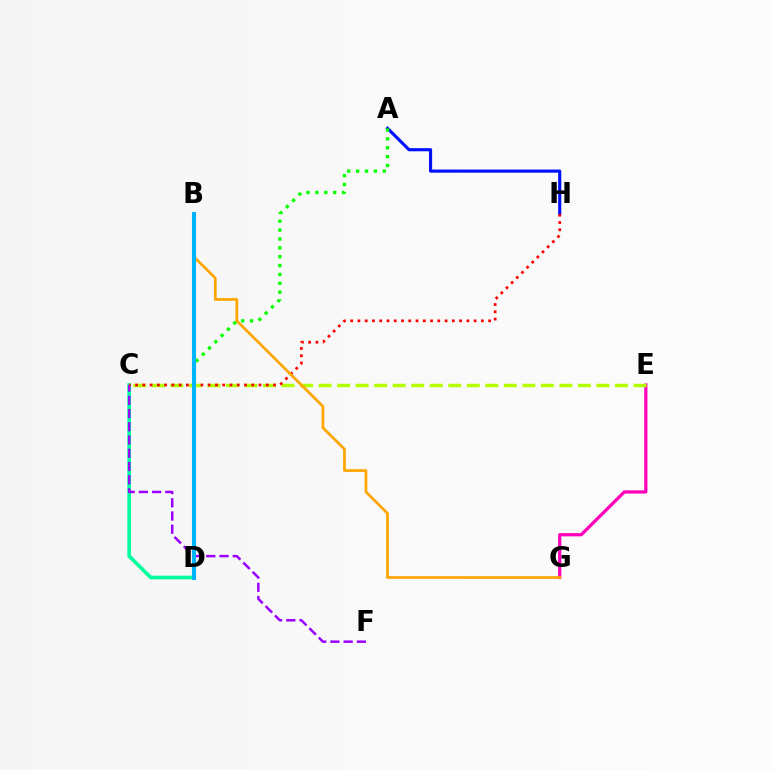{('A', 'H'): [{'color': '#0010ff', 'line_style': 'solid', 'thickness': 2.25}], ('E', 'G'): [{'color': '#ff00bd', 'line_style': 'solid', 'thickness': 2.33}], ('A', 'D'): [{'color': '#08ff00', 'line_style': 'dotted', 'thickness': 2.41}], ('C', 'E'): [{'color': '#b3ff00', 'line_style': 'dashed', 'thickness': 2.52}], ('C', 'D'): [{'color': '#00ff9d', 'line_style': 'solid', 'thickness': 2.62}], ('C', 'F'): [{'color': '#9b00ff', 'line_style': 'dashed', 'thickness': 1.8}], ('C', 'H'): [{'color': '#ff0000', 'line_style': 'dotted', 'thickness': 1.97}], ('B', 'G'): [{'color': '#ffa500', 'line_style': 'solid', 'thickness': 1.96}], ('B', 'D'): [{'color': '#00b5ff', 'line_style': 'solid', 'thickness': 2.93}]}